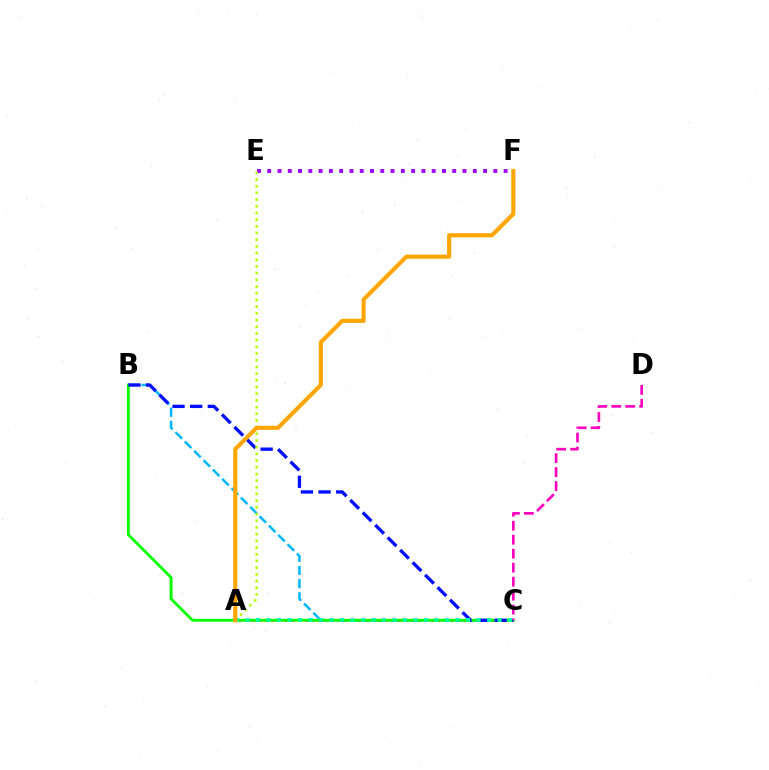{('A', 'C'): [{'color': '#ff0000', 'line_style': 'dotted', 'thickness': 1.8}, {'color': '#00ff9d', 'line_style': 'dotted', 'thickness': 2.85}], ('E', 'F'): [{'color': '#9b00ff', 'line_style': 'dotted', 'thickness': 2.79}], ('B', 'C'): [{'color': '#00b5ff', 'line_style': 'dashed', 'thickness': 1.79}, {'color': '#08ff00', 'line_style': 'solid', 'thickness': 2.04}, {'color': '#0010ff', 'line_style': 'dashed', 'thickness': 2.4}], ('C', 'D'): [{'color': '#ff00bd', 'line_style': 'dashed', 'thickness': 1.9}], ('A', 'E'): [{'color': '#b3ff00', 'line_style': 'dotted', 'thickness': 1.82}], ('A', 'F'): [{'color': '#ffa500', 'line_style': 'solid', 'thickness': 2.96}]}